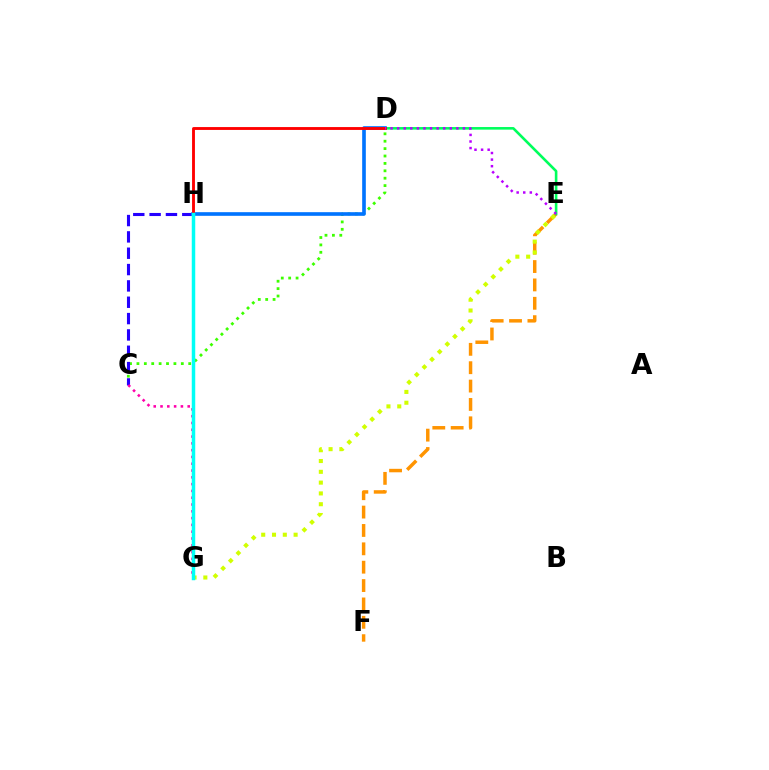{('C', 'D'): [{'color': '#3dff00', 'line_style': 'dotted', 'thickness': 2.01}], ('C', 'H'): [{'color': '#2500ff', 'line_style': 'dashed', 'thickness': 2.22}], ('D', 'H'): [{'color': '#0074ff', 'line_style': 'solid', 'thickness': 2.62}, {'color': '#ff0000', 'line_style': 'solid', 'thickness': 2.07}], ('E', 'F'): [{'color': '#ff9400', 'line_style': 'dashed', 'thickness': 2.5}], ('D', 'E'): [{'color': '#00ff5c', 'line_style': 'solid', 'thickness': 1.88}, {'color': '#b900ff', 'line_style': 'dotted', 'thickness': 1.79}], ('C', 'G'): [{'color': '#ff00ac', 'line_style': 'dotted', 'thickness': 1.85}], ('E', 'G'): [{'color': '#d1ff00', 'line_style': 'dotted', 'thickness': 2.93}], ('G', 'H'): [{'color': '#00fff6', 'line_style': 'solid', 'thickness': 2.5}]}